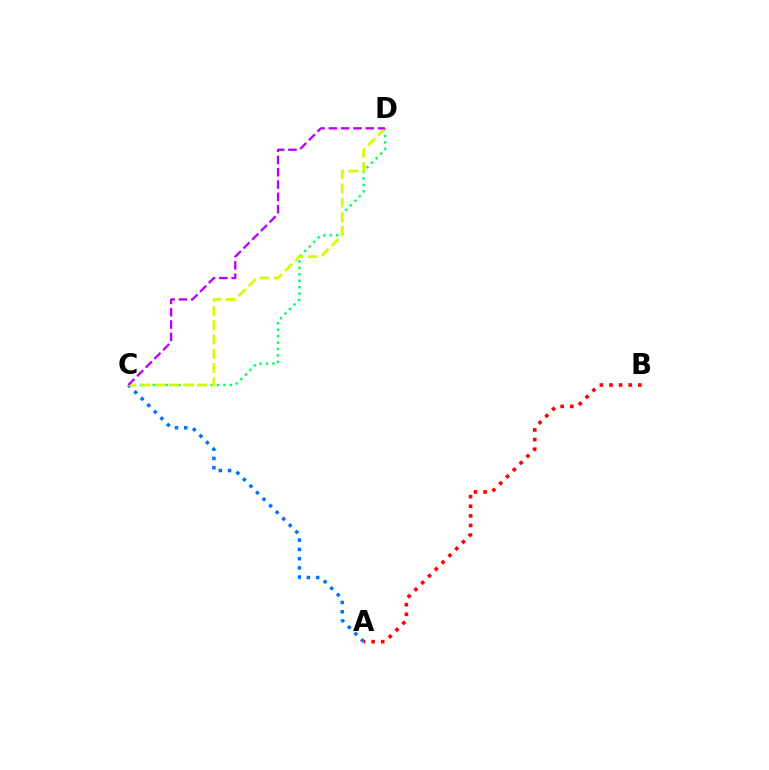{('A', 'C'): [{'color': '#0074ff', 'line_style': 'dotted', 'thickness': 2.52}], ('C', 'D'): [{'color': '#00ff5c', 'line_style': 'dotted', 'thickness': 1.75}, {'color': '#d1ff00', 'line_style': 'dashed', 'thickness': 1.93}, {'color': '#b900ff', 'line_style': 'dashed', 'thickness': 1.67}], ('A', 'B'): [{'color': '#ff0000', 'line_style': 'dotted', 'thickness': 2.61}]}